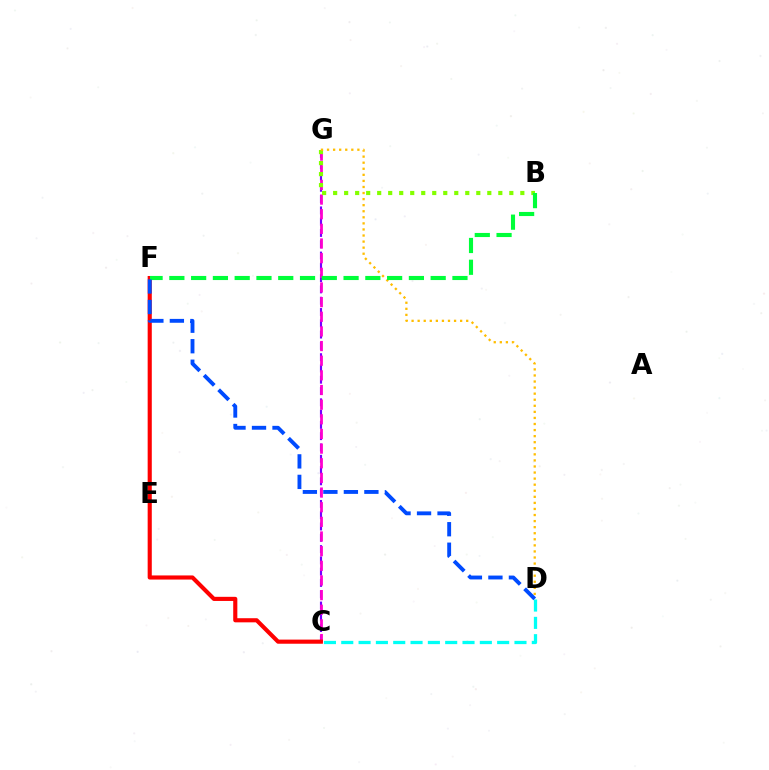{('C', 'D'): [{'color': '#00fff6', 'line_style': 'dashed', 'thickness': 2.35}], ('C', 'G'): [{'color': '#7200ff', 'line_style': 'dashed', 'thickness': 1.53}, {'color': '#ff00cf', 'line_style': 'dashed', 'thickness': 1.99}], ('B', 'G'): [{'color': '#84ff00', 'line_style': 'dotted', 'thickness': 2.99}], ('D', 'G'): [{'color': '#ffbd00', 'line_style': 'dotted', 'thickness': 1.65}], ('C', 'F'): [{'color': '#ff0000', 'line_style': 'solid', 'thickness': 2.97}], ('B', 'F'): [{'color': '#00ff39', 'line_style': 'dashed', 'thickness': 2.96}], ('D', 'F'): [{'color': '#004bff', 'line_style': 'dashed', 'thickness': 2.79}]}